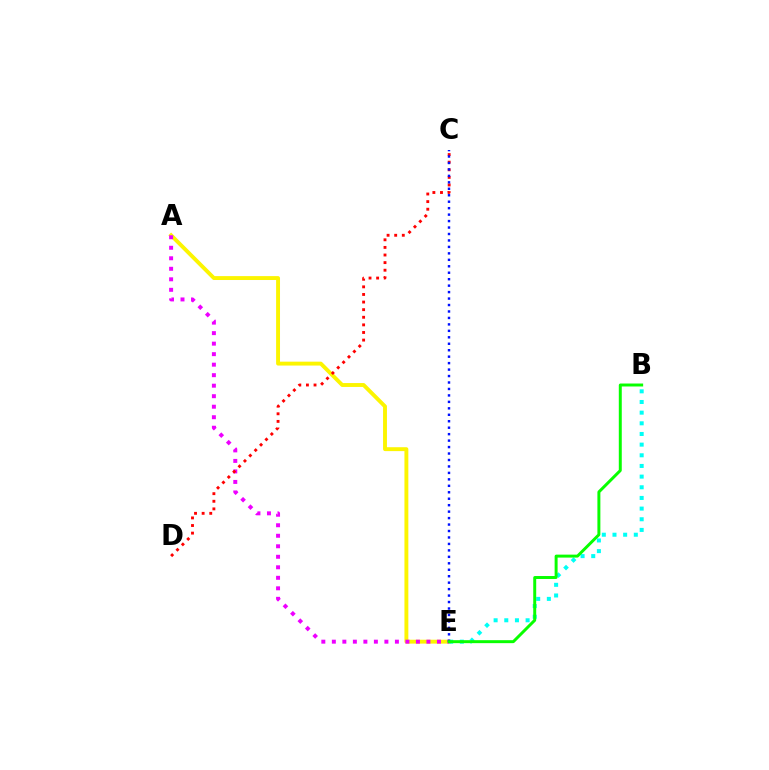{('A', 'E'): [{'color': '#fcf500', 'line_style': 'solid', 'thickness': 2.8}, {'color': '#ee00ff', 'line_style': 'dotted', 'thickness': 2.86}], ('C', 'D'): [{'color': '#ff0000', 'line_style': 'dotted', 'thickness': 2.07}], ('B', 'E'): [{'color': '#00fff6', 'line_style': 'dotted', 'thickness': 2.9}, {'color': '#08ff00', 'line_style': 'solid', 'thickness': 2.13}], ('C', 'E'): [{'color': '#0010ff', 'line_style': 'dotted', 'thickness': 1.75}]}